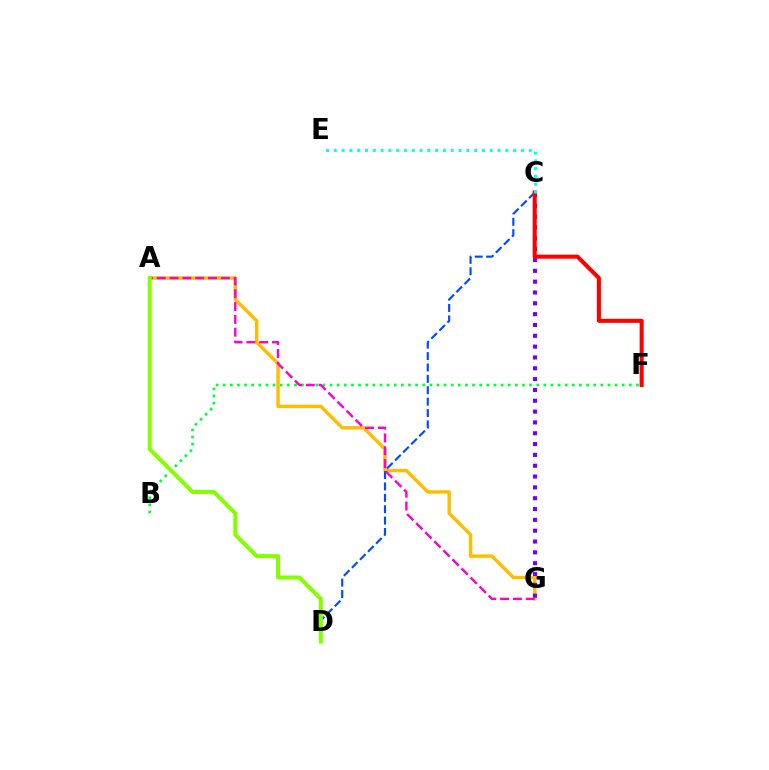{('A', 'G'): [{'color': '#ffbd00', 'line_style': 'solid', 'thickness': 2.46}, {'color': '#ff00cf', 'line_style': 'dashed', 'thickness': 1.74}], ('B', 'F'): [{'color': '#00ff39', 'line_style': 'dotted', 'thickness': 1.94}], ('C', 'D'): [{'color': '#004bff', 'line_style': 'dashed', 'thickness': 1.55}], ('C', 'G'): [{'color': '#7200ff', 'line_style': 'dotted', 'thickness': 2.94}], ('C', 'F'): [{'color': '#ff0000', 'line_style': 'solid', 'thickness': 2.92}], ('C', 'E'): [{'color': '#00fff6', 'line_style': 'dotted', 'thickness': 2.12}], ('A', 'D'): [{'color': '#84ff00', 'line_style': 'solid', 'thickness': 2.89}]}